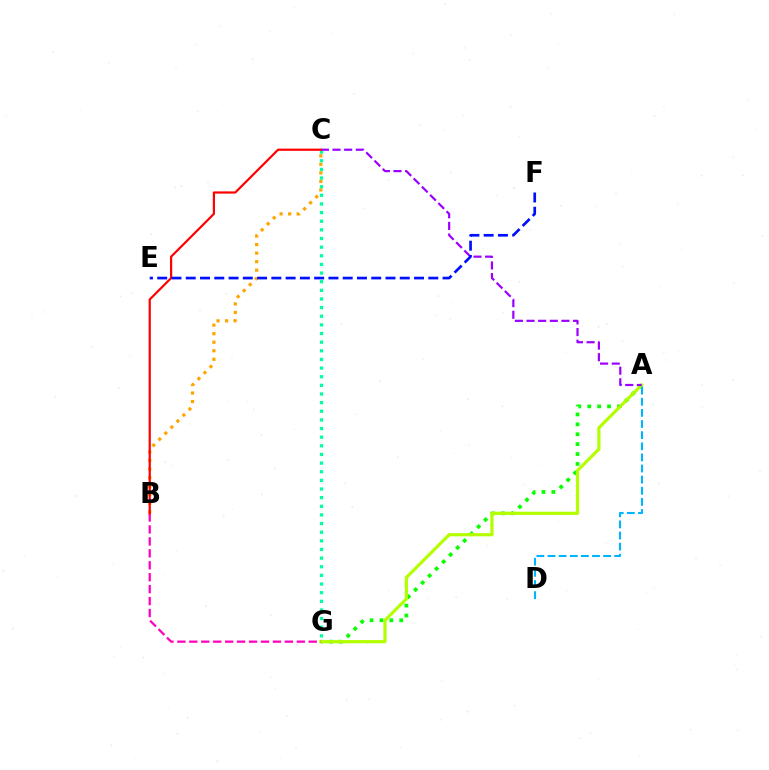{('A', 'G'): [{'color': '#08ff00', 'line_style': 'dotted', 'thickness': 2.69}, {'color': '#b3ff00', 'line_style': 'solid', 'thickness': 2.29}], ('B', 'C'): [{'color': '#ffa500', 'line_style': 'dotted', 'thickness': 2.32}, {'color': '#ff0000', 'line_style': 'solid', 'thickness': 1.59}], ('B', 'G'): [{'color': '#ff00bd', 'line_style': 'dashed', 'thickness': 1.62}], ('A', 'D'): [{'color': '#00b5ff', 'line_style': 'dashed', 'thickness': 1.51}], ('C', 'G'): [{'color': '#00ff9d', 'line_style': 'dotted', 'thickness': 2.35}], ('A', 'C'): [{'color': '#9b00ff', 'line_style': 'dashed', 'thickness': 1.58}], ('E', 'F'): [{'color': '#0010ff', 'line_style': 'dashed', 'thickness': 1.94}]}